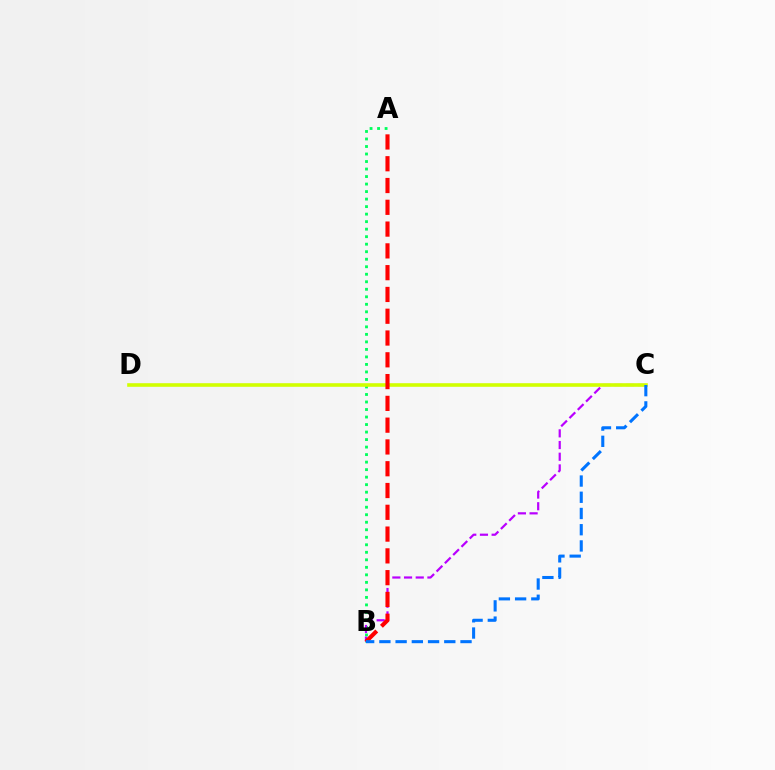{('A', 'B'): [{'color': '#00ff5c', 'line_style': 'dotted', 'thickness': 2.04}, {'color': '#ff0000', 'line_style': 'dashed', 'thickness': 2.96}], ('B', 'C'): [{'color': '#b900ff', 'line_style': 'dashed', 'thickness': 1.59}, {'color': '#0074ff', 'line_style': 'dashed', 'thickness': 2.2}], ('C', 'D'): [{'color': '#d1ff00', 'line_style': 'solid', 'thickness': 2.59}]}